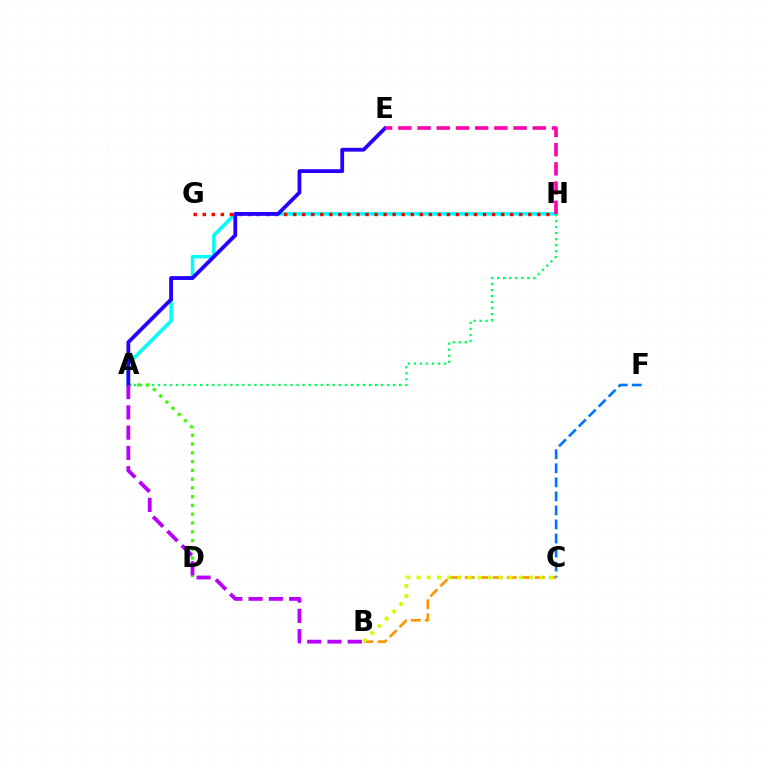{('A', 'H'): [{'color': '#00fff6', 'line_style': 'solid', 'thickness': 2.53}, {'color': '#00ff5c', 'line_style': 'dotted', 'thickness': 1.64}], ('G', 'H'): [{'color': '#ff0000', 'line_style': 'dotted', 'thickness': 2.46}], ('A', 'D'): [{'color': '#3dff00', 'line_style': 'dotted', 'thickness': 2.38}], ('A', 'E'): [{'color': '#2500ff', 'line_style': 'solid', 'thickness': 2.72}], ('C', 'F'): [{'color': '#0074ff', 'line_style': 'dashed', 'thickness': 1.91}], ('E', 'H'): [{'color': '#ff00ac', 'line_style': 'dashed', 'thickness': 2.61}], ('B', 'C'): [{'color': '#ff9400', 'line_style': 'dashed', 'thickness': 1.91}, {'color': '#d1ff00', 'line_style': 'dotted', 'thickness': 2.78}], ('A', 'B'): [{'color': '#b900ff', 'line_style': 'dashed', 'thickness': 2.76}]}